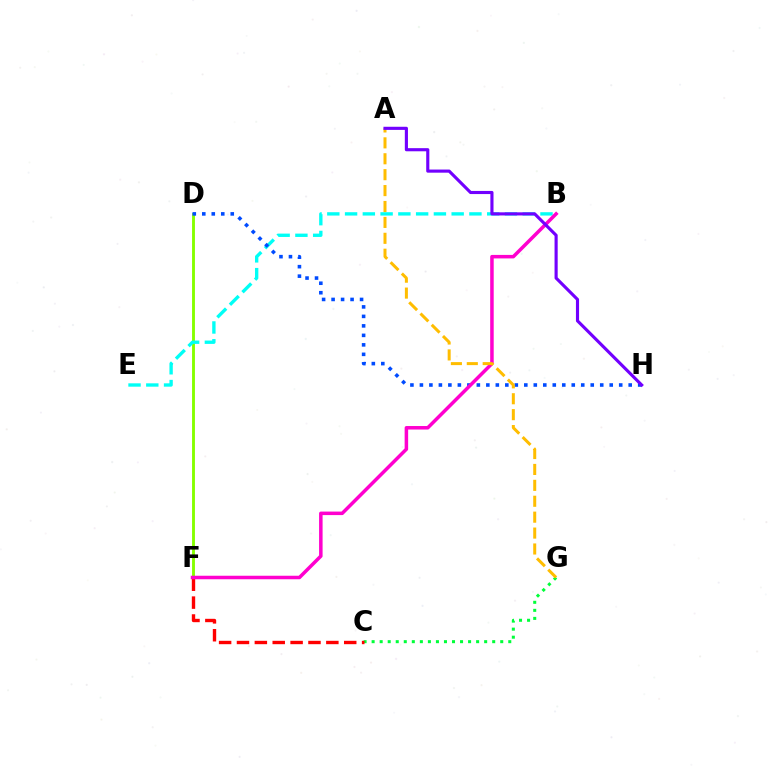{('C', 'G'): [{'color': '#00ff39', 'line_style': 'dotted', 'thickness': 2.18}], ('D', 'F'): [{'color': '#84ff00', 'line_style': 'solid', 'thickness': 2.07}], ('C', 'F'): [{'color': '#ff0000', 'line_style': 'dashed', 'thickness': 2.43}], ('B', 'E'): [{'color': '#00fff6', 'line_style': 'dashed', 'thickness': 2.41}], ('D', 'H'): [{'color': '#004bff', 'line_style': 'dotted', 'thickness': 2.58}], ('B', 'F'): [{'color': '#ff00cf', 'line_style': 'solid', 'thickness': 2.53}], ('A', 'G'): [{'color': '#ffbd00', 'line_style': 'dashed', 'thickness': 2.16}], ('A', 'H'): [{'color': '#7200ff', 'line_style': 'solid', 'thickness': 2.25}]}